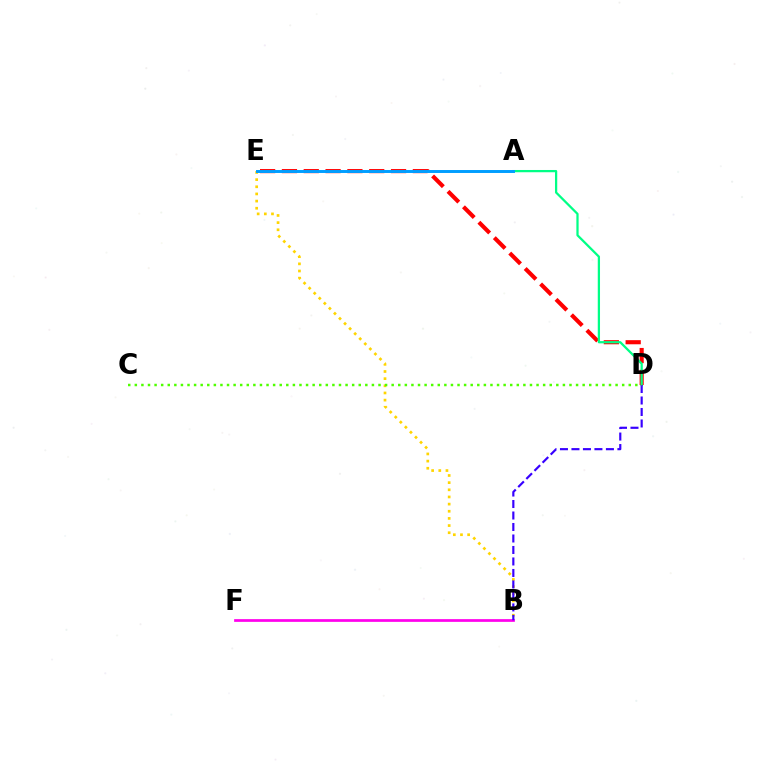{('B', 'E'): [{'color': '#ffd500', 'line_style': 'dotted', 'thickness': 1.94}], ('D', 'E'): [{'color': '#ff0000', 'line_style': 'dashed', 'thickness': 2.96}], ('B', 'F'): [{'color': '#ff00ed', 'line_style': 'solid', 'thickness': 1.97}], ('A', 'D'): [{'color': '#00ff86', 'line_style': 'solid', 'thickness': 1.62}], ('A', 'E'): [{'color': '#009eff', 'line_style': 'solid', 'thickness': 2.13}], ('B', 'D'): [{'color': '#3700ff', 'line_style': 'dashed', 'thickness': 1.56}], ('C', 'D'): [{'color': '#4fff00', 'line_style': 'dotted', 'thickness': 1.79}]}